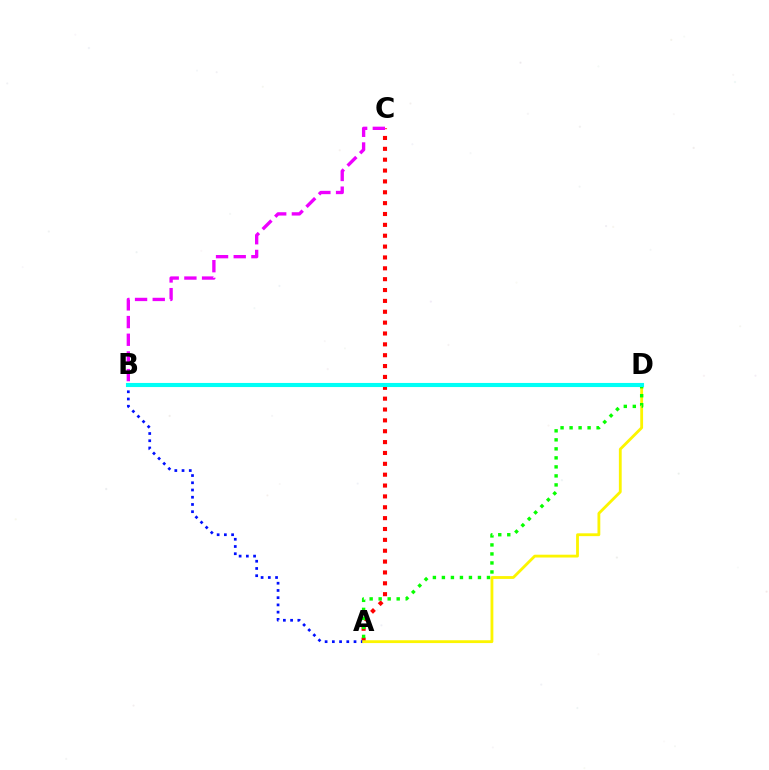{('A', 'C'): [{'color': '#ff0000', 'line_style': 'dotted', 'thickness': 2.95}], ('A', 'B'): [{'color': '#0010ff', 'line_style': 'dotted', 'thickness': 1.96}], ('A', 'D'): [{'color': '#fcf500', 'line_style': 'solid', 'thickness': 2.03}, {'color': '#08ff00', 'line_style': 'dotted', 'thickness': 2.45}], ('B', 'C'): [{'color': '#ee00ff', 'line_style': 'dashed', 'thickness': 2.4}], ('B', 'D'): [{'color': '#00fff6', 'line_style': 'solid', 'thickness': 2.95}]}